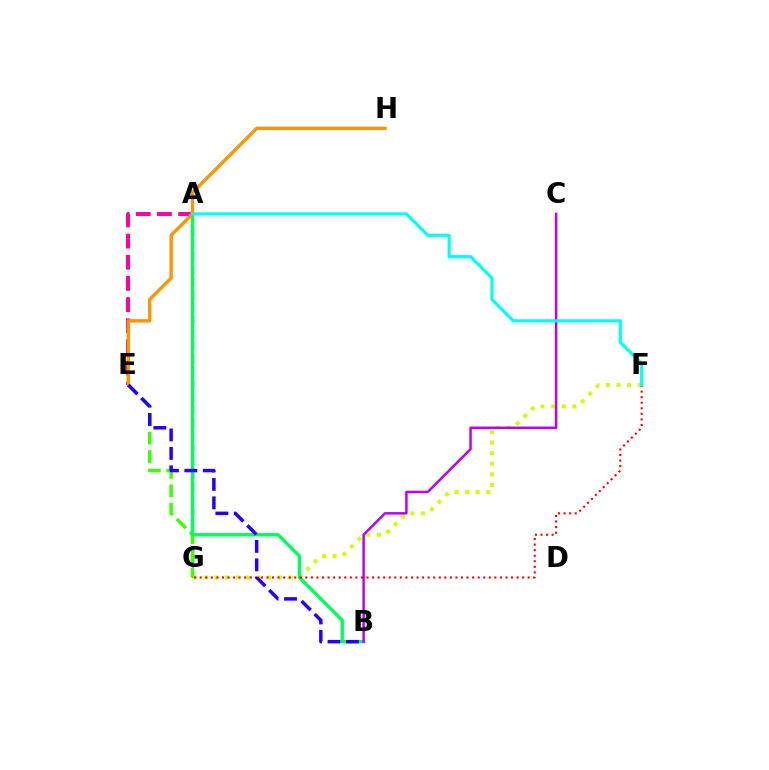{('A', 'G'): [{'color': '#0074ff', 'line_style': 'dashed', 'thickness': 1.73}], ('A', 'E'): [{'color': '#ff00ac', 'line_style': 'dashed', 'thickness': 2.88}], ('F', 'G'): [{'color': '#d1ff00', 'line_style': 'dotted', 'thickness': 2.88}, {'color': '#ff0000', 'line_style': 'dotted', 'thickness': 1.51}], ('E', 'G'): [{'color': '#3dff00', 'line_style': 'dashed', 'thickness': 2.52}], ('A', 'B'): [{'color': '#00ff5c', 'line_style': 'solid', 'thickness': 2.43}], ('B', 'C'): [{'color': '#b900ff', 'line_style': 'solid', 'thickness': 1.8}], ('E', 'H'): [{'color': '#ff9400', 'line_style': 'solid', 'thickness': 2.42}], ('A', 'F'): [{'color': '#00fff6', 'line_style': 'solid', 'thickness': 2.27}], ('B', 'E'): [{'color': '#2500ff', 'line_style': 'dashed', 'thickness': 2.51}]}